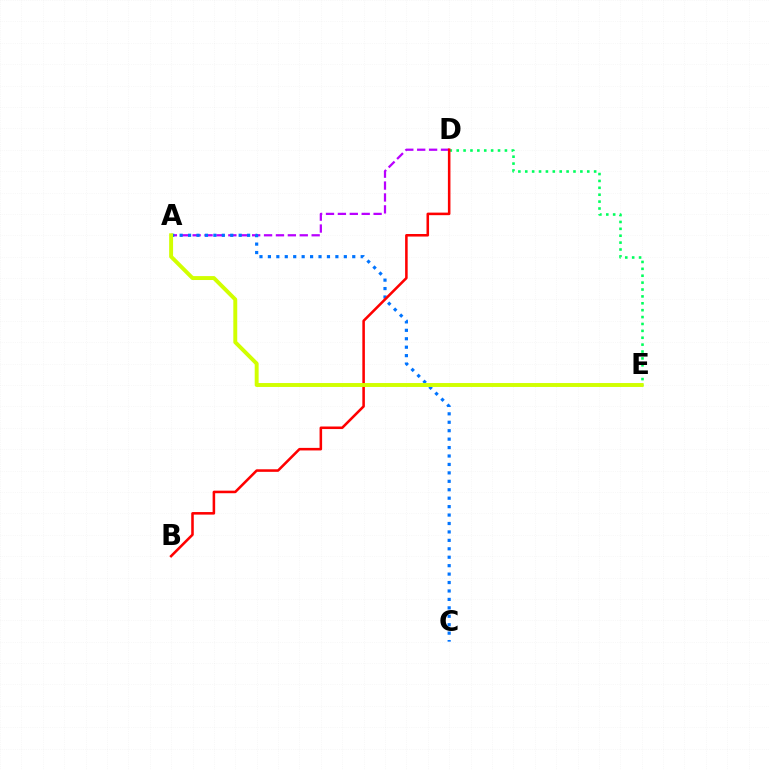{('A', 'D'): [{'color': '#b900ff', 'line_style': 'dashed', 'thickness': 1.62}], ('D', 'E'): [{'color': '#00ff5c', 'line_style': 'dotted', 'thickness': 1.87}], ('A', 'C'): [{'color': '#0074ff', 'line_style': 'dotted', 'thickness': 2.29}], ('B', 'D'): [{'color': '#ff0000', 'line_style': 'solid', 'thickness': 1.84}], ('A', 'E'): [{'color': '#d1ff00', 'line_style': 'solid', 'thickness': 2.83}]}